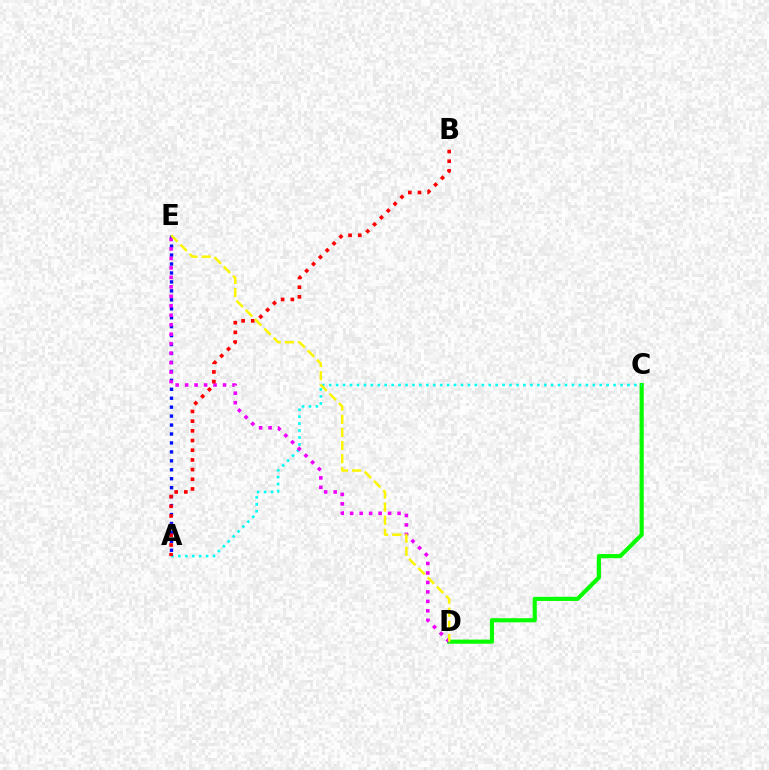{('C', 'D'): [{'color': '#08ff00', 'line_style': 'solid', 'thickness': 2.98}], ('A', 'C'): [{'color': '#00fff6', 'line_style': 'dotted', 'thickness': 1.88}], ('A', 'E'): [{'color': '#0010ff', 'line_style': 'dotted', 'thickness': 2.43}], ('D', 'E'): [{'color': '#ee00ff', 'line_style': 'dotted', 'thickness': 2.57}, {'color': '#fcf500', 'line_style': 'dashed', 'thickness': 1.78}], ('A', 'B'): [{'color': '#ff0000', 'line_style': 'dotted', 'thickness': 2.63}]}